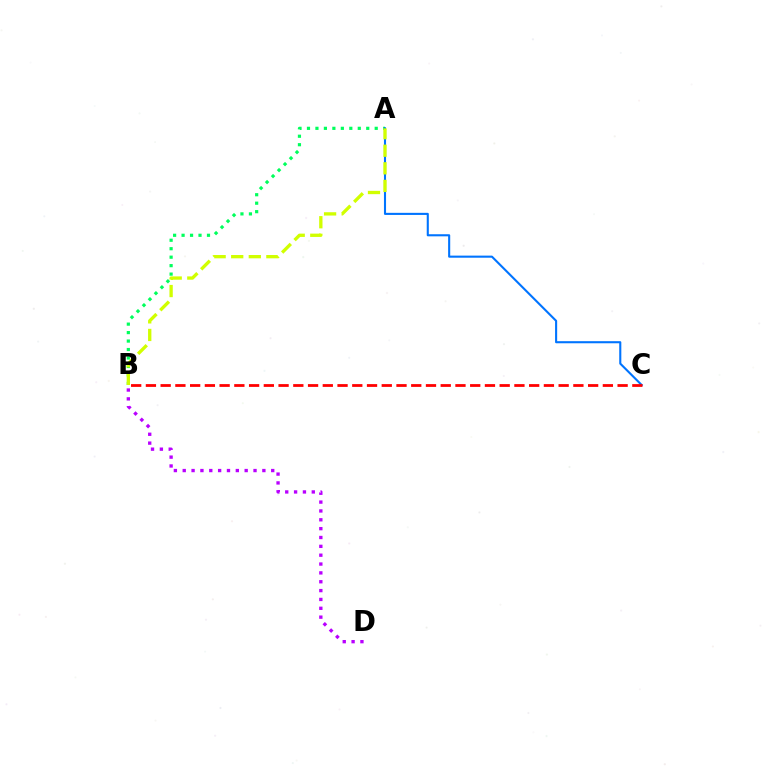{('B', 'D'): [{'color': '#b900ff', 'line_style': 'dotted', 'thickness': 2.4}], ('A', 'B'): [{'color': '#00ff5c', 'line_style': 'dotted', 'thickness': 2.3}, {'color': '#d1ff00', 'line_style': 'dashed', 'thickness': 2.39}], ('A', 'C'): [{'color': '#0074ff', 'line_style': 'solid', 'thickness': 1.51}], ('B', 'C'): [{'color': '#ff0000', 'line_style': 'dashed', 'thickness': 2.0}]}